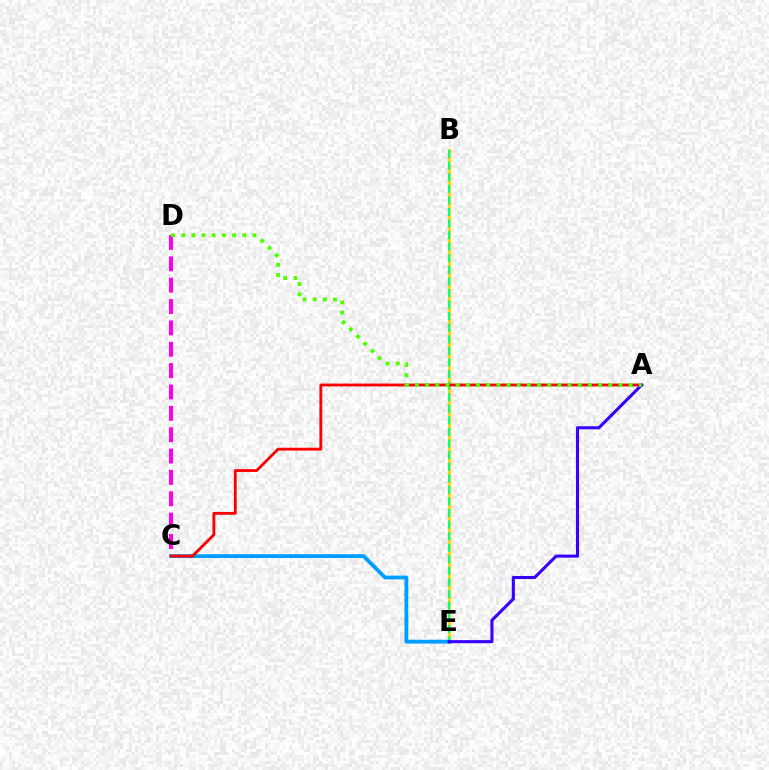{('B', 'E'): [{'color': '#ffd500', 'line_style': 'solid', 'thickness': 2.31}, {'color': '#00ff86', 'line_style': 'dashed', 'thickness': 1.57}], ('C', 'D'): [{'color': '#ff00ed', 'line_style': 'dashed', 'thickness': 2.9}], ('C', 'E'): [{'color': '#009eff', 'line_style': 'solid', 'thickness': 2.74}], ('A', 'C'): [{'color': '#ff0000', 'line_style': 'solid', 'thickness': 2.04}], ('A', 'E'): [{'color': '#3700ff', 'line_style': 'solid', 'thickness': 2.23}], ('A', 'D'): [{'color': '#4fff00', 'line_style': 'dotted', 'thickness': 2.76}]}